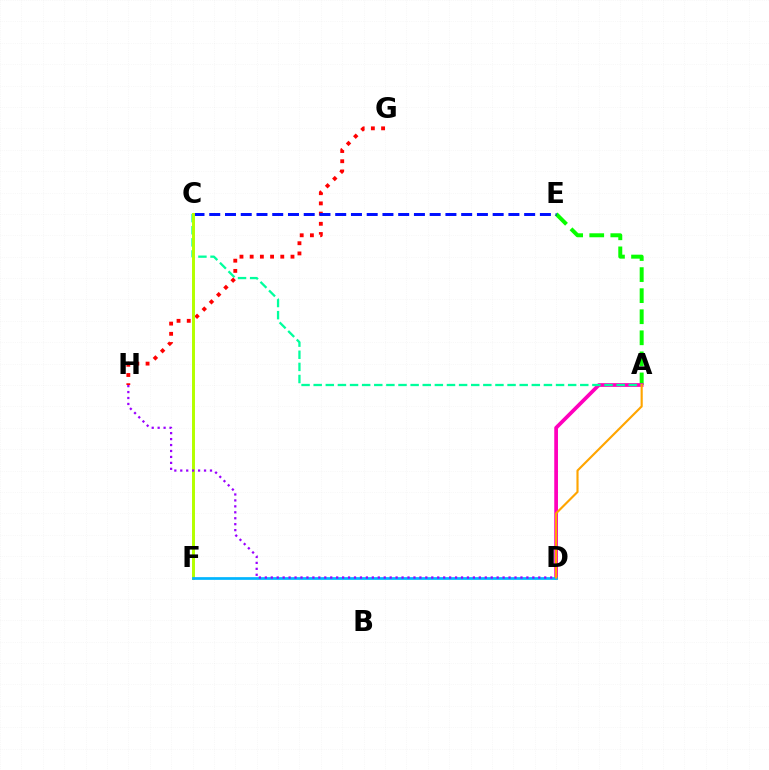{('A', 'E'): [{'color': '#08ff00', 'line_style': 'dashed', 'thickness': 2.86}], ('A', 'D'): [{'color': '#ff00bd', 'line_style': 'solid', 'thickness': 2.69}, {'color': '#ffa500', 'line_style': 'solid', 'thickness': 1.54}], ('A', 'C'): [{'color': '#00ff9d', 'line_style': 'dashed', 'thickness': 1.65}], ('G', 'H'): [{'color': '#ff0000', 'line_style': 'dotted', 'thickness': 2.77}], ('C', 'E'): [{'color': '#0010ff', 'line_style': 'dashed', 'thickness': 2.14}], ('C', 'F'): [{'color': '#b3ff00', 'line_style': 'solid', 'thickness': 2.14}], ('D', 'F'): [{'color': '#00b5ff', 'line_style': 'solid', 'thickness': 1.95}], ('D', 'H'): [{'color': '#9b00ff', 'line_style': 'dotted', 'thickness': 1.62}]}